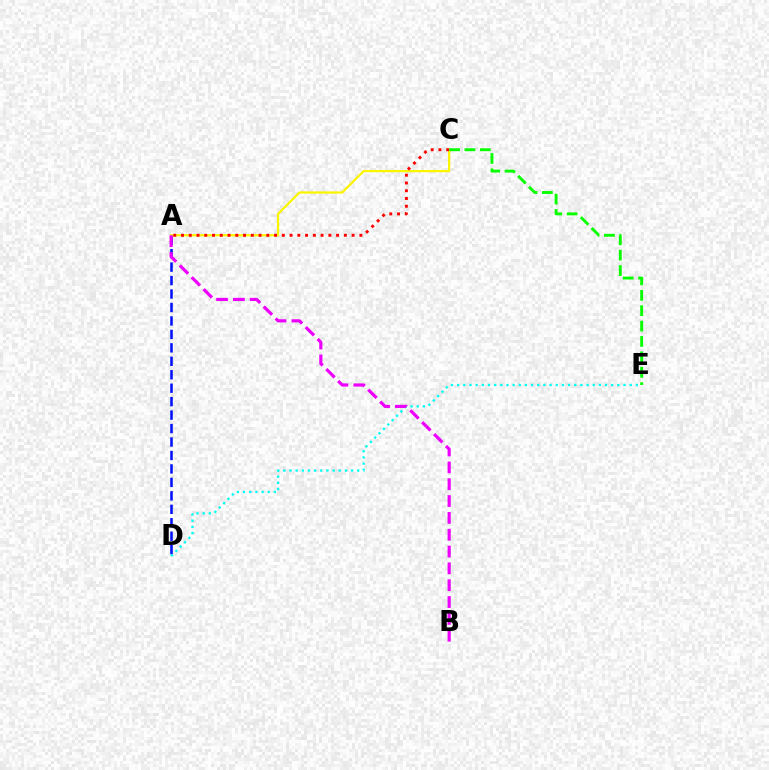{('A', 'D'): [{'color': '#0010ff', 'line_style': 'dashed', 'thickness': 1.83}], ('A', 'C'): [{'color': '#fcf500', 'line_style': 'solid', 'thickness': 1.61}, {'color': '#ff0000', 'line_style': 'dotted', 'thickness': 2.11}], ('D', 'E'): [{'color': '#00fff6', 'line_style': 'dotted', 'thickness': 1.67}], ('A', 'B'): [{'color': '#ee00ff', 'line_style': 'dashed', 'thickness': 2.29}], ('C', 'E'): [{'color': '#08ff00', 'line_style': 'dashed', 'thickness': 2.09}]}